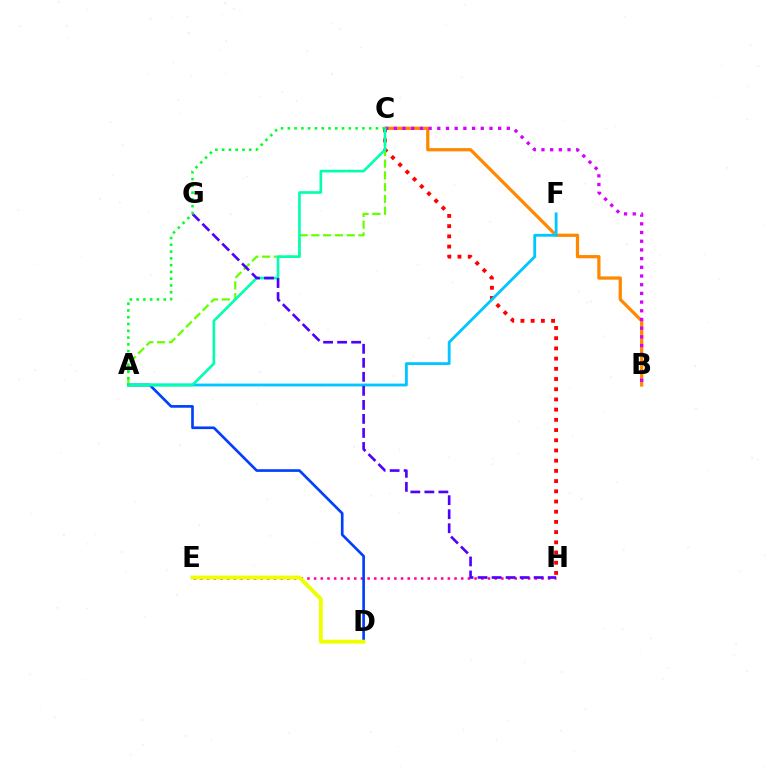{('B', 'C'): [{'color': '#ff8800', 'line_style': 'solid', 'thickness': 2.33}, {'color': '#d600ff', 'line_style': 'dotted', 'thickness': 2.36}], ('E', 'H'): [{'color': '#ff00a0', 'line_style': 'dotted', 'thickness': 1.82}], ('A', 'D'): [{'color': '#003fff', 'line_style': 'solid', 'thickness': 1.91}], ('C', 'H'): [{'color': '#ff0000', 'line_style': 'dotted', 'thickness': 2.77}], ('A', 'C'): [{'color': '#66ff00', 'line_style': 'dashed', 'thickness': 1.6}, {'color': '#00ffaf', 'line_style': 'solid', 'thickness': 1.89}, {'color': '#00ff27', 'line_style': 'dotted', 'thickness': 1.84}], ('A', 'F'): [{'color': '#00c7ff', 'line_style': 'solid', 'thickness': 2.03}], ('G', 'H'): [{'color': '#4f00ff', 'line_style': 'dashed', 'thickness': 1.91}], ('D', 'E'): [{'color': '#eeff00', 'line_style': 'solid', 'thickness': 2.79}]}